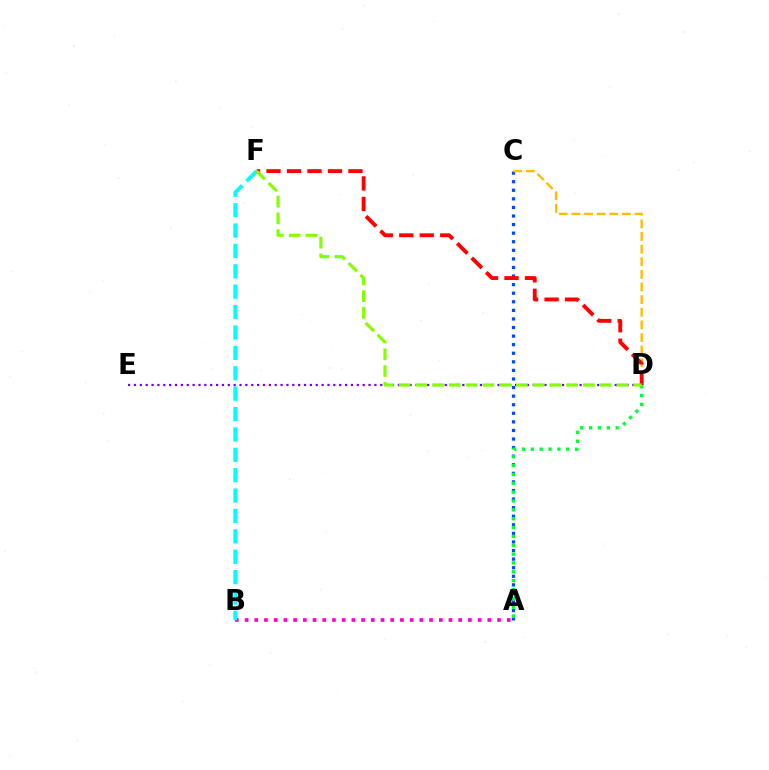{('A', 'B'): [{'color': '#ff00cf', 'line_style': 'dotted', 'thickness': 2.64}], ('B', 'F'): [{'color': '#00fff6', 'line_style': 'dashed', 'thickness': 2.77}], ('A', 'C'): [{'color': '#004bff', 'line_style': 'dotted', 'thickness': 2.33}], ('A', 'D'): [{'color': '#00ff39', 'line_style': 'dotted', 'thickness': 2.4}], ('C', 'D'): [{'color': '#ffbd00', 'line_style': 'dashed', 'thickness': 1.72}], ('D', 'F'): [{'color': '#ff0000', 'line_style': 'dashed', 'thickness': 2.78}, {'color': '#84ff00', 'line_style': 'dashed', 'thickness': 2.28}], ('D', 'E'): [{'color': '#7200ff', 'line_style': 'dotted', 'thickness': 1.59}]}